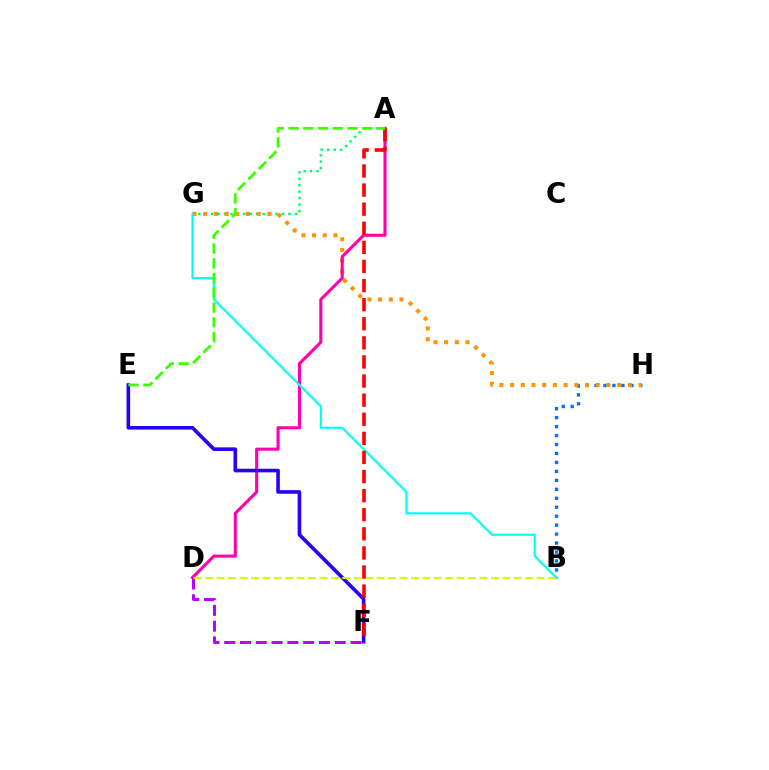{('B', 'H'): [{'color': '#0074ff', 'line_style': 'dotted', 'thickness': 2.43}], ('A', 'G'): [{'color': '#00ff5c', 'line_style': 'dotted', 'thickness': 1.75}], ('G', 'H'): [{'color': '#ff9400', 'line_style': 'dotted', 'thickness': 2.91}], ('A', 'D'): [{'color': '#ff00ac', 'line_style': 'solid', 'thickness': 2.22}], ('D', 'F'): [{'color': '#b900ff', 'line_style': 'dashed', 'thickness': 2.14}], ('E', 'F'): [{'color': '#2500ff', 'line_style': 'solid', 'thickness': 2.59}], ('B', 'G'): [{'color': '#00fff6', 'line_style': 'solid', 'thickness': 1.57}], ('B', 'D'): [{'color': '#d1ff00', 'line_style': 'dashed', 'thickness': 1.55}], ('A', 'F'): [{'color': '#ff0000', 'line_style': 'dashed', 'thickness': 2.59}], ('A', 'E'): [{'color': '#3dff00', 'line_style': 'dashed', 'thickness': 2.0}]}